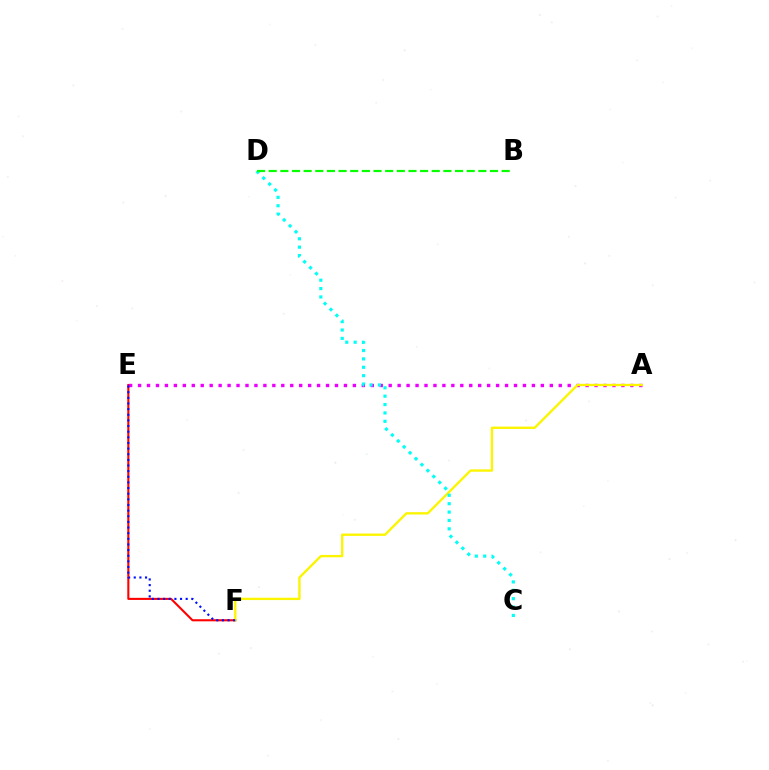{('E', 'F'): [{'color': '#ff0000', 'line_style': 'solid', 'thickness': 1.51}, {'color': '#0010ff', 'line_style': 'dotted', 'thickness': 1.53}], ('A', 'E'): [{'color': '#ee00ff', 'line_style': 'dotted', 'thickness': 2.43}], ('A', 'F'): [{'color': '#fcf500', 'line_style': 'solid', 'thickness': 1.69}], ('C', 'D'): [{'color': '#00fff6', 'line_style': 'dotted', 'thickness': 2.28}], ('B', 'D'): [{'color': '#08ff00', 'line_style': 'dashed', 'thickness': 1.58}]}